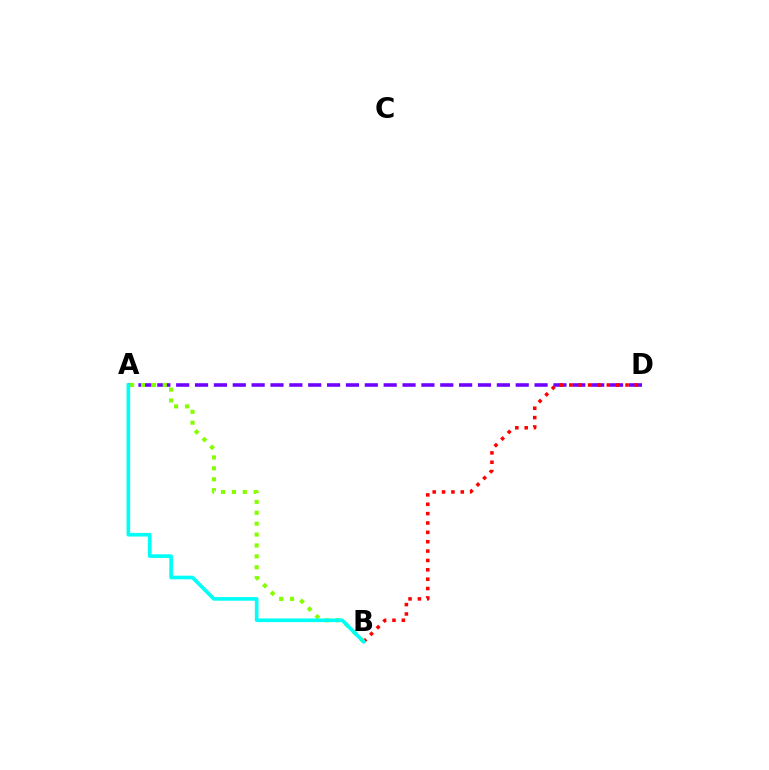{('A', 'D'): [{'color': '#7200ff', 'line_style': 'dashed', 'thickness': 2.56}], ('B', 'D'): [{'color': '#ff0000', 'line_style': 'dotted', 'thickness': 2.54}], ('A', 'B'): [{'color': '#84ff00', 'line_style': 'dotted', 'thickness': 2.96}, {'color': '#00fff6', 'line_style': 'solid', 'thickness': 2.62}]}